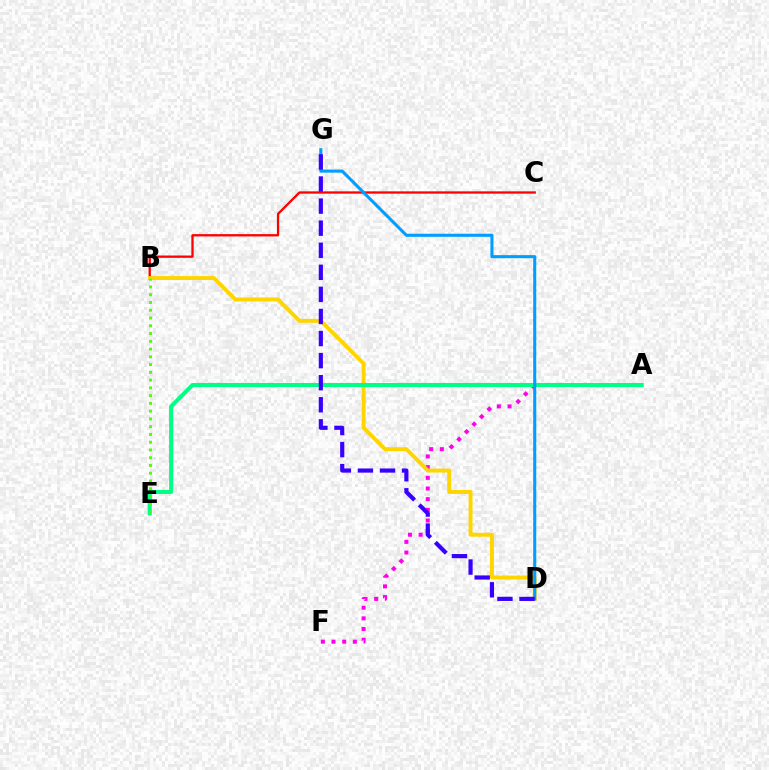{('B', 'C'): [{'color': '#ff0000', 'line_style': 'solid', 'thickness': 1.66}], ('A', 'F'): [{'color': '#ff00ed', 'line_style': 'dotted', 'thickness': 2.9}], ('B', 'D'): [{'color': '#ffd500', 'line_style': 'solid', 'thickness': 2.82}], ('A', 'E'): [{'color': '#00ff86', 'line_style': 'solid', 'thickness': 2.92}], ('D', 'G'): [{'color': '#009eff', 'line_style': 'solid', 'thickness': 2.21}, {'color': '#3700ff', 'line_style': 'dashed', 'thickness': 3.0}], ('B', 'E'): [{'color': '#4fff00', 'line_style': 'dotted', 'thickness': 2.11}]}